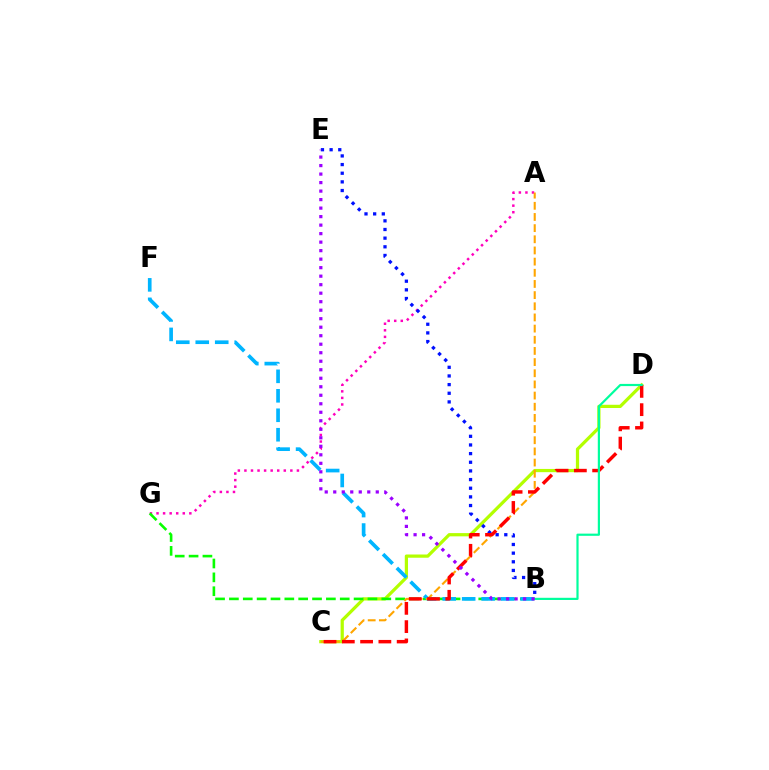{('C', 'D'): [{'color': '#b3ff00', 'line_style': 'solid', 'thickness': 2.33}, {'color': '#ff0000', 'line_style': 'dashed', 'thickness': 2.48}], ('A', 'G'): [{'color': '#ff00bd', 'line_style': 'dotted', 'thickness': 1.78}], ('B', 'G'): [{'color': '#08ff00', 'line_style': 'dashed', 'thickness': 1.88}], ('B', 'F'): [{'color': '#00b5ff', 'line_style': 'dashed', 'thickness': 2.65}], ('A', 'C'): [{'color': '#ffa500', 'line_style': 'dashed', 'thickness': 1.52}], ('B', 'E'): [{'color': '#0010ff', 'line_style': 'dotted', 'thickness': 2.35}, {'color': '#9b00ff', 'line_style': 'dotted', 'thickness': 2.31}], ('B', 'D'): [{'color': '#00ff9d', 'line_style': 'solid', 'thickness': 1.58}]}